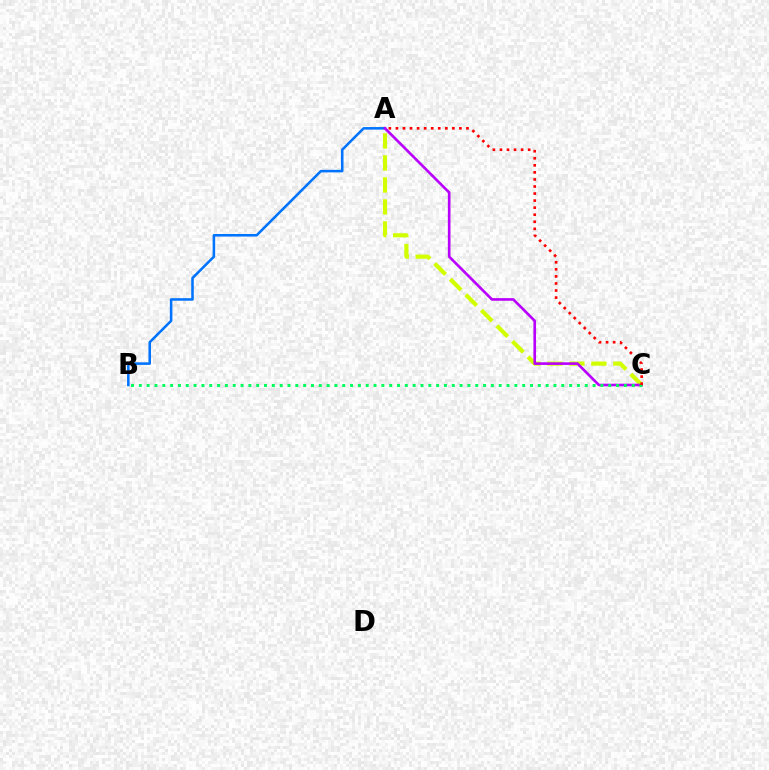{('A', 'C'): [{'color': '#d1ff00', 'line_style': 'dashed', 'thickness': 2.99}, {'color': '#b900ff', 'line_style': 'solid', 'thickness': 1.89}, {'color': '#ff0000', 'line_style': 'dotted', 'thickness': 1.92}], ('A', 'B'): [{'color': '#0074ff', 'line_style': 'solid', 'thickness': 1.84}], ('B', 'C'): [{'color': '#00ff5c', 'line_style': 'dotted', 'thickness': 2.13}]}